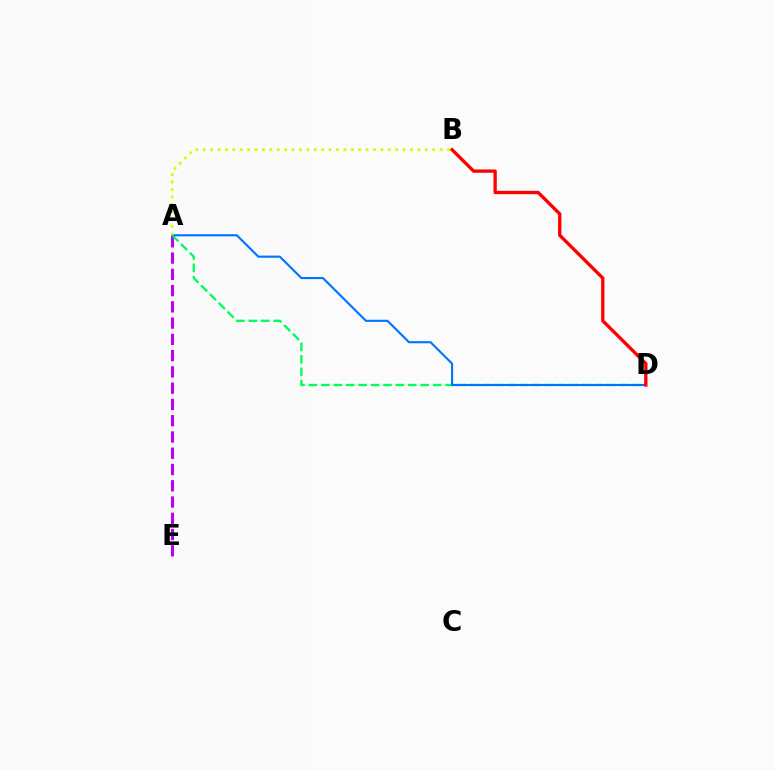{('A', 'E'): [{'color': '#b900ff', 'line_style': 'dashed', 'thickness': 2.21}], ('A', 'D'): [{'color': '#00ff5c', 'line_style': 'dashed', 'thickness': 1.69}, {'color': '#0074ff', 'line_style': 'solid', 'thickness': 1.53}], ('B', 'D'): [{'color': '#ff0000', 'line_style': 'solid', 'thickness': 2.39}], ('A', 'B'): [{'color': '#d1ff00', 'line_style': 'dotted', 'thickness': 2.01}]}